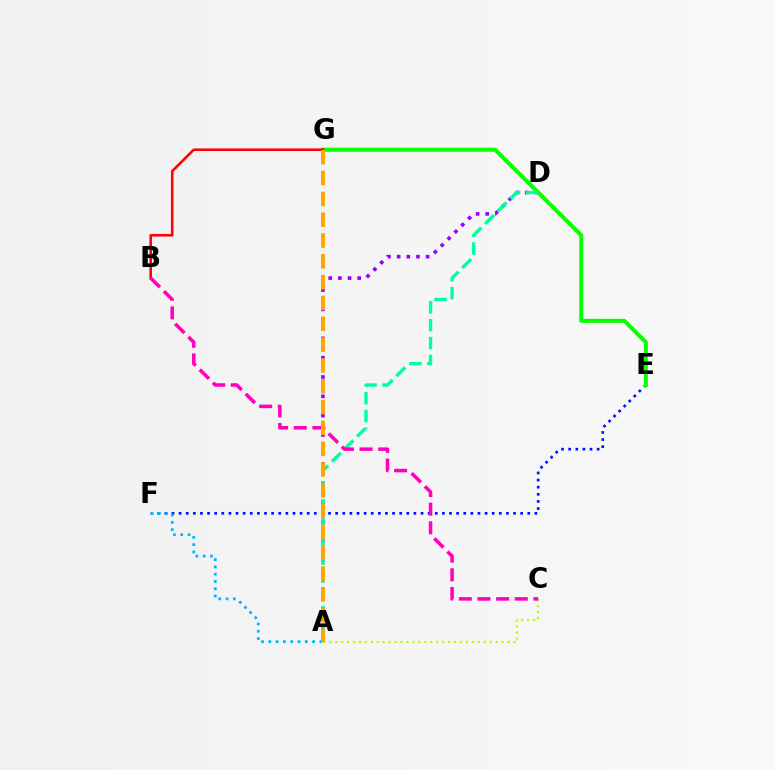{('A', 'D'): [{'color': '#9b00ff', 'line_style': 'dotted', 'thickness': 2.62}, {'color': '#00ff9d', 'line_style': 'dashed', 'thickness': 2.43}], ('A', 'C'): [{'color': '#b3ff00', 'line_style': 'dotted', 'thickness': 1.61}], ('E', 'F'): [{'color': '#0010ff', 'line_style': 'dotted', 'thickness': 1.93}], ('E', 'G'): [{'color': '#08ff00', 'line_style': 'solid', 'thickness': 2.89}], ('B', 'G'): [{'color': '#ff0000', 'line_style': 'solid', 'thickness': 1.85}], ('A', 'F'): [{'color': '#00b5ff', 'line_style': 'dotted', 'thickness': 1.98}], ('B', 'C'): [{'color': '#ff00bd', 'line_style': 'dashed', 'thickness': 2.53}], ('A', 'G'): [{'color': '#ffa500', 'line_style': 'dashed', 'thickness': 2.83}]}